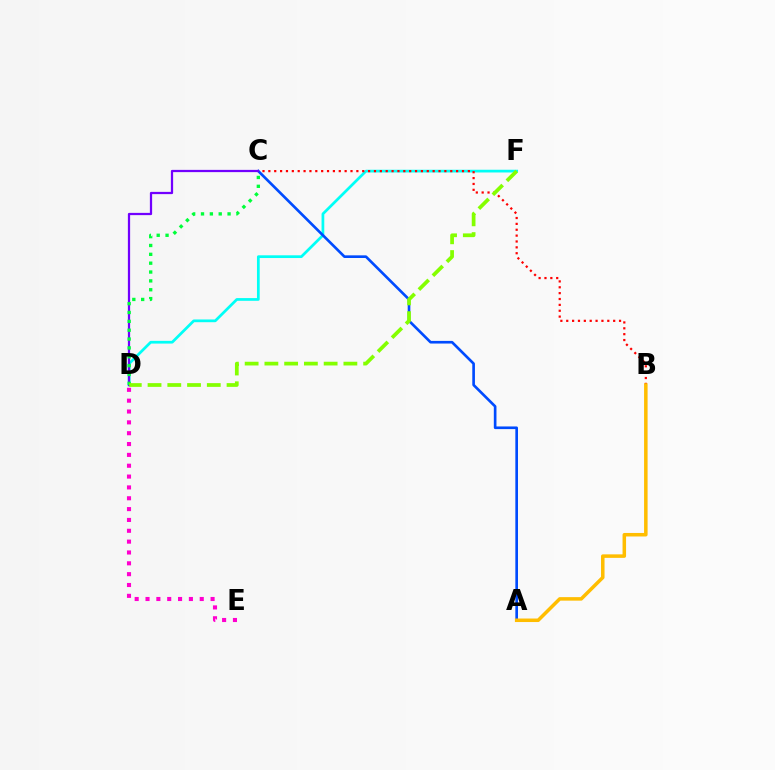{('D', 'F'): [{'color': '#00fff6', 'line_style': 'solid', 'thickness': 1.96}, {'color': '#84ff00', 'line_style': 'dashed', 'thickness': 2.68}], ('A', 'C'): [{'color': '#004bff', 'line_style': 'solid', 'thickness': 1.91}], ('B', 'C'): [{'color': '#ff0000', 'line_style': 'dotted', 'thickness': 1.59}], ('C', 'D'): [{'color': '#7200ff', 'line_style': 'solid', 'thickness': 1.62}, {'color': '#00ff39', 'line_style': 'dotted', 'thickness': 2.41}], ('D', 'E'): [{'color': '#ff00cf', 'line_style': 'dotted', 'thickness': 2.95}], ('A', 'B'): [{'color': '#ffbd00', 'line_style': 'solid', 'thickness': 2.53}]}